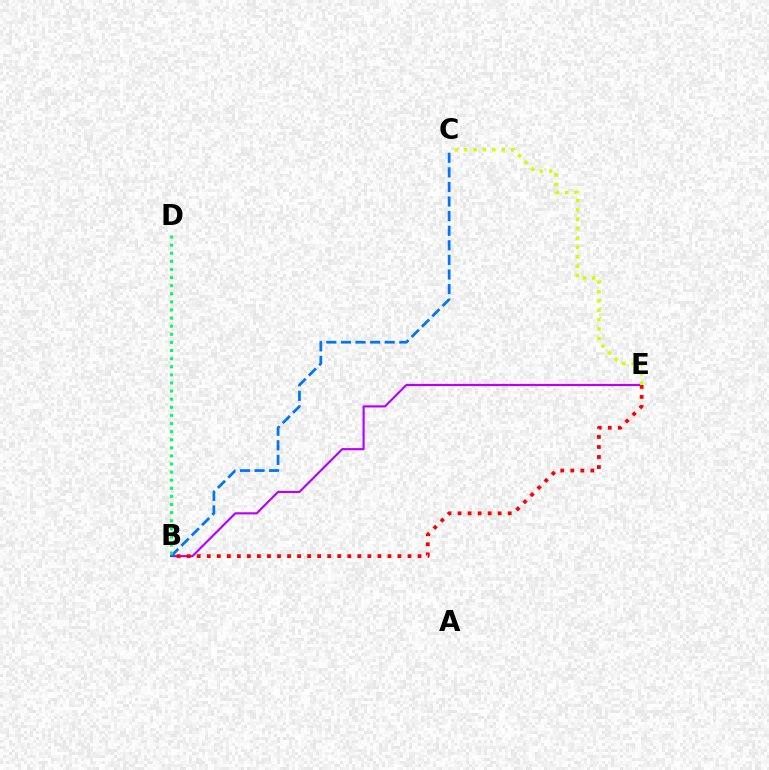{('B', 'E'): [{'color': '#b900ff', 'line_style': 'solid', 'thickness': 1.55}, {'color': '#ff0000', 'line_style': 'dotted', 'thickness': 2.73}], ('B', 'C'): [{'color': '#0074ff', 'line_style': 'dashed', 'thickness': 1.98}], ('C', 'E'): [{'color': '#d1ff00', 'line_style': 'dotted', 'thickness': 2.55}], ('B', 'D'): [{'color': '#00ff5c', 'line_style': 'dotted', 'thickness': 2.2}]}